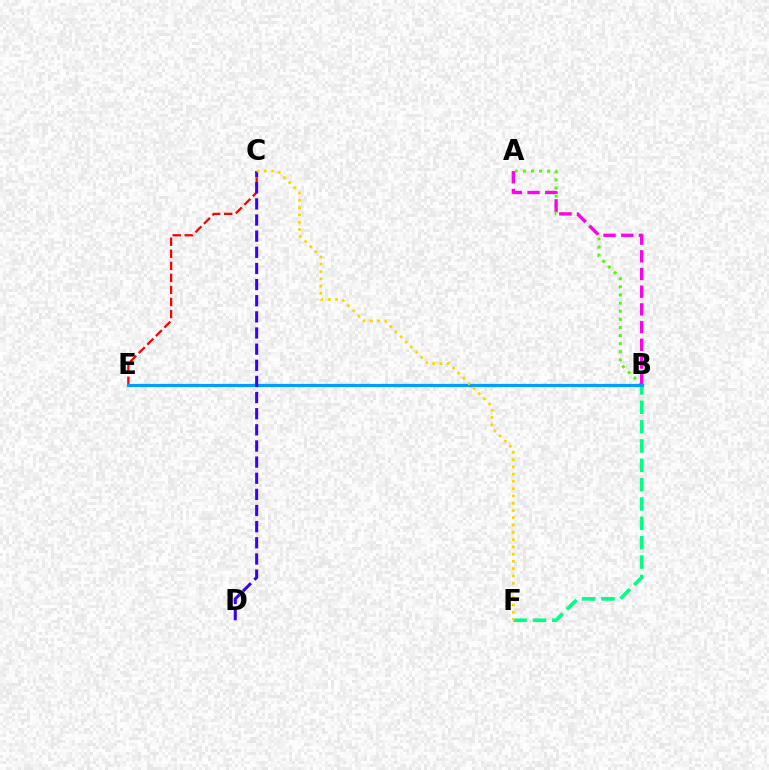{('C', 'E'): [{'color': '#ff0000', 'line_style': 'dashed', 'thickness': 1.64}], ('A', 'B'): [{'color': '#4fff00', 'line_style': 'dotted', 'thickness': 2.2}, {'color': '#ff00ed', 'line_style': 'dashed', 'thickness': 2.41}], ('B', 'F'): [{'color': '#00ff86', 'line_style': 'dashed', 'thickness': 2.63}], ('B', 'E'): [{'color': '#009eff', 'line_style': 'solid', 'thickness': 2.31}], ('C', 'D'): [{'color': '#3700ff', 'line_style': 'dashed', 'thickness': 2.19}], ('C', 'F'): [{'color': '#ffd500', 'line_style': 'dotted', 'thickness': 1.98}]}